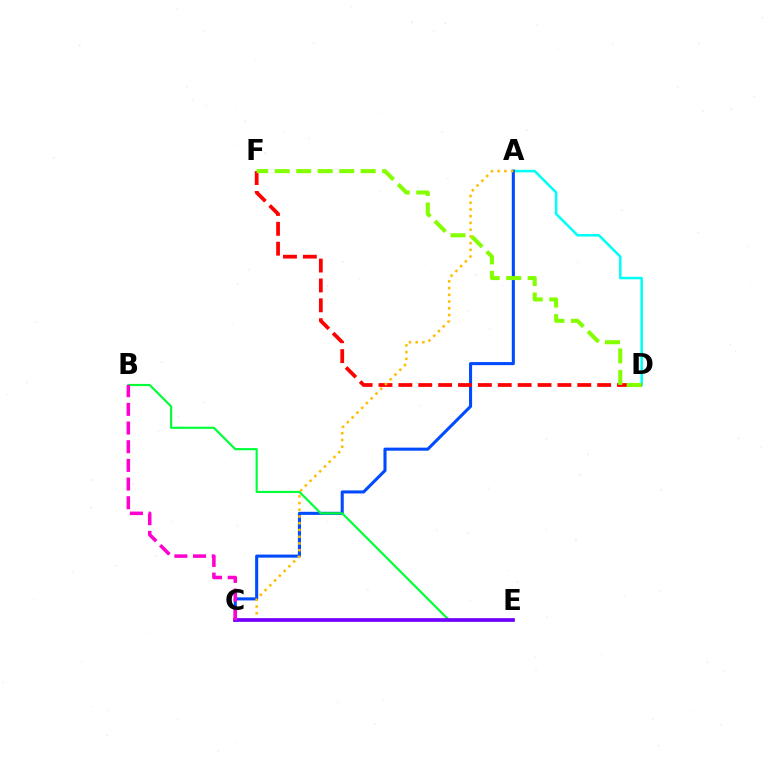{('A', 'D'): [{'color': '#00fff6', 'line_style': 'solid', 'thickness': 1.82}], ('A', 'C'): [{'color': '#004bff', 'line_style': 'solid', 'thickness': 2.21}, {'color': '#ffbd00', 'line_style': 'dotted', 'thickness': 1.83}], ('D', 'F'): [{'color': '#ff0000', 'line_style': 'dashed', 'thickness': 2.7}, {'color': '#84ff00', 'line_style': 'dashed', 'thickness': 2.92}], ('B', 'E'): [{'color': '#00ff39', 'line_style': 'solid', 'thickness': 1.56}], ('C', 'E'): [{'color': '#7200ff', 'line_style': 'solid', 'thickness': 2.67}], ('B', 'C'): [{'color': '#ff00cf', 'line_style': 'dashed', 'thickness': 2.54}]}